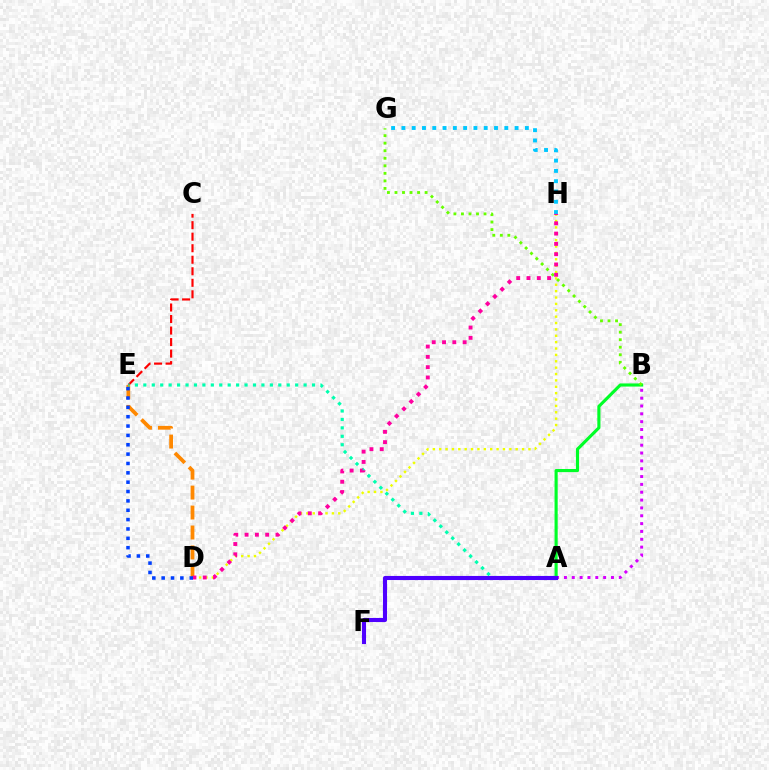{('A', 'B'): [{'color': '#00ff27', 'line_style': 'solid', 'thickness': 2.25}, {'color': '#d600ff', 'line_style': 'dotted', 'thickness': 2.13}], ('D', 'H'): [{'color': '#eeff00', 'line_style': 'dotted', 'thickness': 1.73}, {'color': '#ff00a0', 'line_style': 'dotted', 'thickness': 2.8}], ('G', 'H'): [{'color': '#00c7ff', 'line_style': 'dotted', 'thickness': 2.8}], ('B', 'G'): [{'color': '#66ff00', 'line_style': 'dotted', 'thickness': 2.05}], ('C', 'E'): [{'color': '#ff0000', 'line_style': 'dashed', 'thickness': 1.57}], ('D', 'E'): [{'color': '#ff8800', 'line_style': 'dashed', 'thickness': 2.71}, {'color': '#003fff', 'line_style': 'dotted', 'thickness': 2.54}], ('A', 'E'): [{'color': '#00ffaf', 'line_style': 'dotted', 'thickness': 2.29}], ('A', 'F'): [{'color': '#4f00ff', 'line_style': 'solid', 'thickness': 2.95}]}